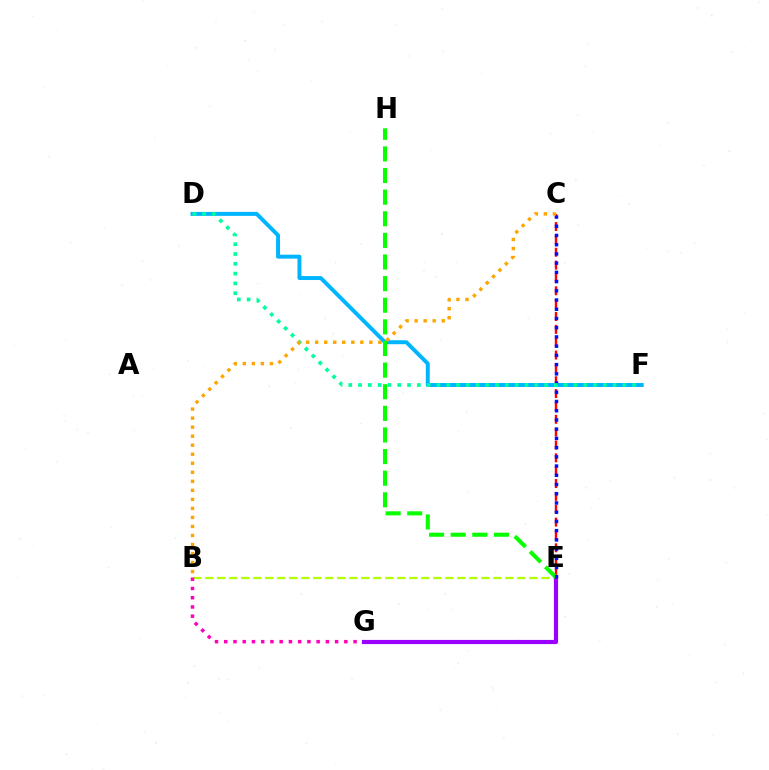{('C', 'E'): [{'color': '#ff0000', 'line_style': 'dashed', 'thickness': 1.75}, {'color': '#0010ff', 'line_style': 'dotted', 'thickness': 2.51}], ('B', 'E'): [{'color': '#b3ff00', 'line_style': 'dashed', 'thickness': 1.63}], ('D', 'F'): [{'color': '#00b5ff', 'line_style': 'solid', 'thickness': 2.85}, {'color': '#00ff9d', 'line_style': 'dotted', 'thickness': 2.66}], ('B', 'G'): [{'color': '#ff00bd', 'line_style': 'dotted', 'thickness': 2.51}], ('E', 'G'): [{'color': '#9b00ff', 'line_style': 'solid', 'thickness': 2.99}], ('E', 'H'): [{'color': '#08ff00', 'line_style': 'dashed', 'thickness': 2.94}], ('B', 'C'): [{'color': '#ffa500', 'line_style': 'dotted', 'thickness': 2.45}]}